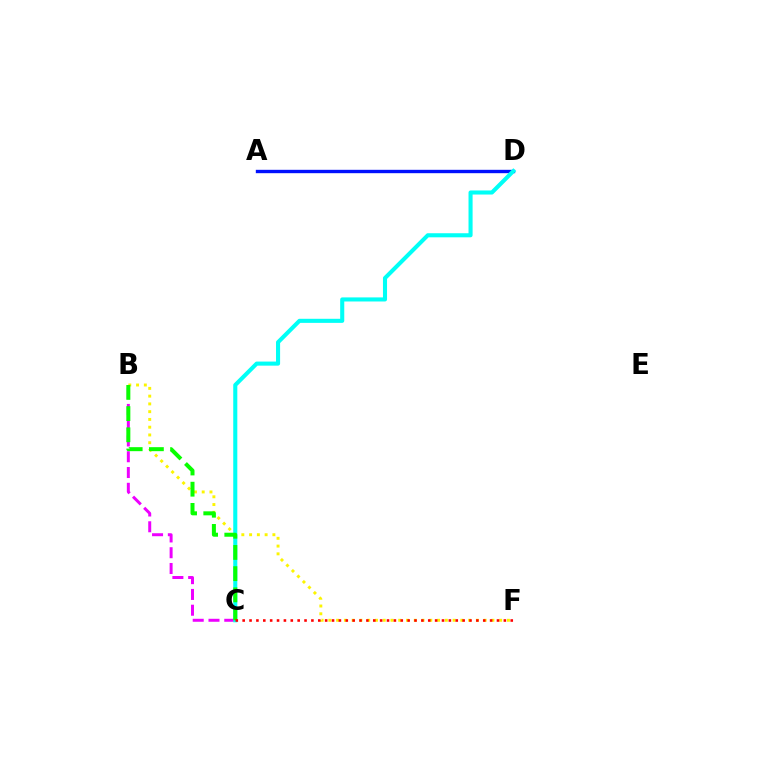{('B', 'F'): [{'color': '#fcf500', 'line_style': 'dotted', 'thickness': 2.11}], ('B', 'C'): [{'color': '#ee00ff', 'line_style': 'dashed', 'thickness': 2.14}, {'color': '#08ff00', 'line_style': 'dashed', 'thickness': 2.88}], ('A', 'D'): [{'color': '#0010ff', 'line_style': 'solid', 'thickness': 2.42}], ('C', 'D'): [{'color': '#00fff6', 'line_style': 'solid', 'thickness': 2.94}], ('C', 'F'): [{'color': '#ff0000', 'line_style': 'dotted', 'thickness': 1.87}]}